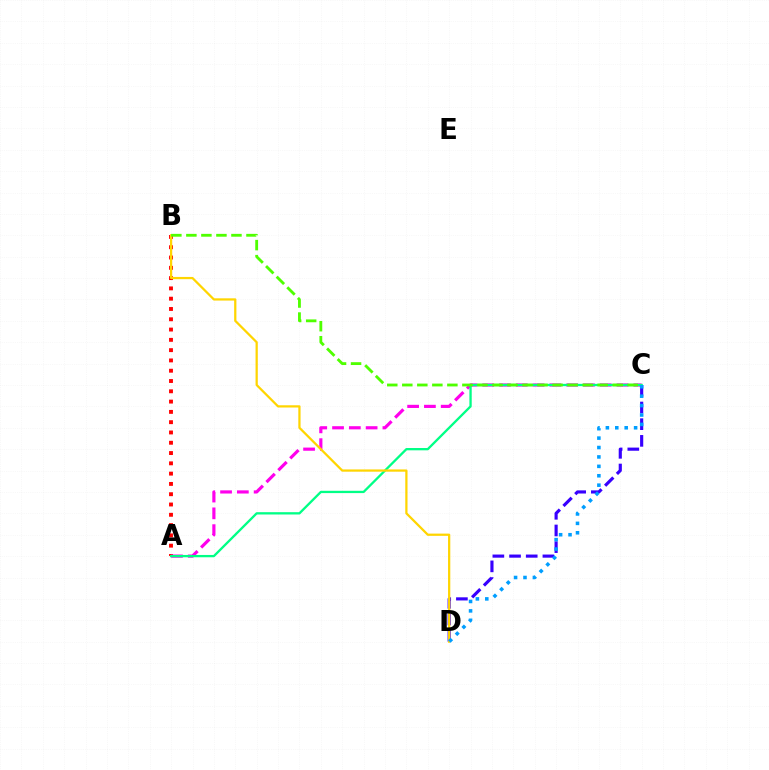{('A', 'B'): [{'color': '#ff0000', 'line_style': 'dotted', 'thickness': 2.8}], ('A', 'C'): [{'color': '#ff00ed', 'line_style': 'dashed', 'thickness': 2.28}, {'color': '#00ff86', 'line_style': 'solid', 'thickness': 1.66}], ('C', 'D'): [{'color': '#3700ff', 'line_style': 'dashed', 'thickness': 2.27}, {'color': '#009eff', 'line_style': 'dotted', 'thickness': 2.56}], ('B', 'D'): [{'color': '#ffd500', 'line_style': 'solid', 'thickness': 1.62}], ('B', 'C'): [{'color': '#4fff00', 'line_style': 'dashed', 'thickness': 2.04}]}